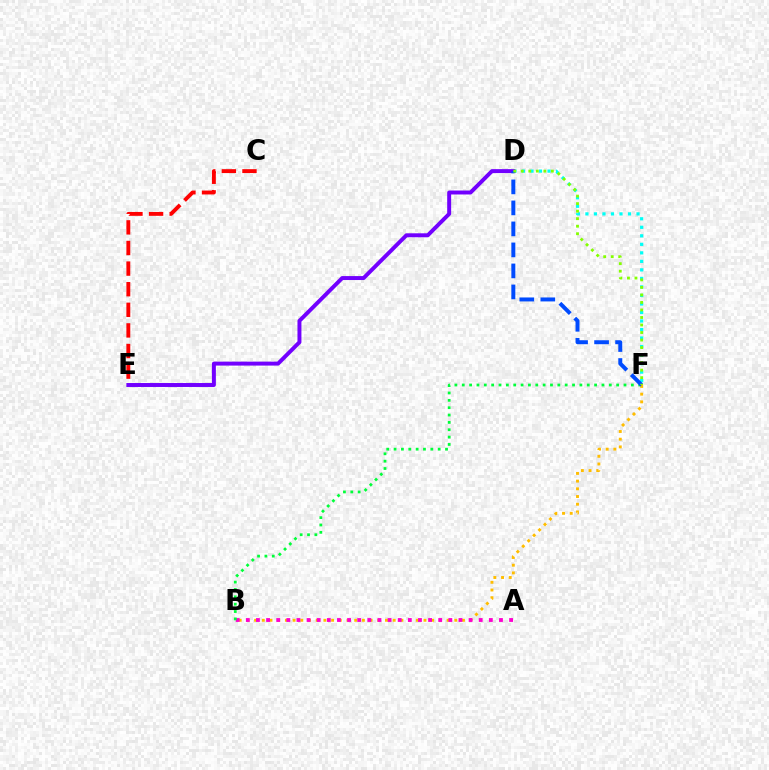{('C', 'E'): [{'color': '#ff0000', 'line_style': 'dashed', 'thickness': 2.8}], ('B', 'F'): [{'color': '#ffbd00', 'line_style': 'dotted', 'thickness': 2.09}, {'color': '#00ff39', 'line_style': 'dotted', 'thickness': 2.0}], ('D', 'F'): [{'color': '#00fff6', 'line_style': 'dotted', 'thickness': 2.31}, {'color': '#004bff', 'line_style': 'dashed', 'thickness': 2.85}, {'color': '#84ff00', 'line_style': 'dotted', 'thickness': 2.04}], ('D', 'E'): [{'color': '#7200ff', 'line_style': 'solid', 'thickness': 2.84}], ('A', 'B'): [{'color': '#ff00cf', 'line_style': 'dotted', 'thickness': 2.75}]}